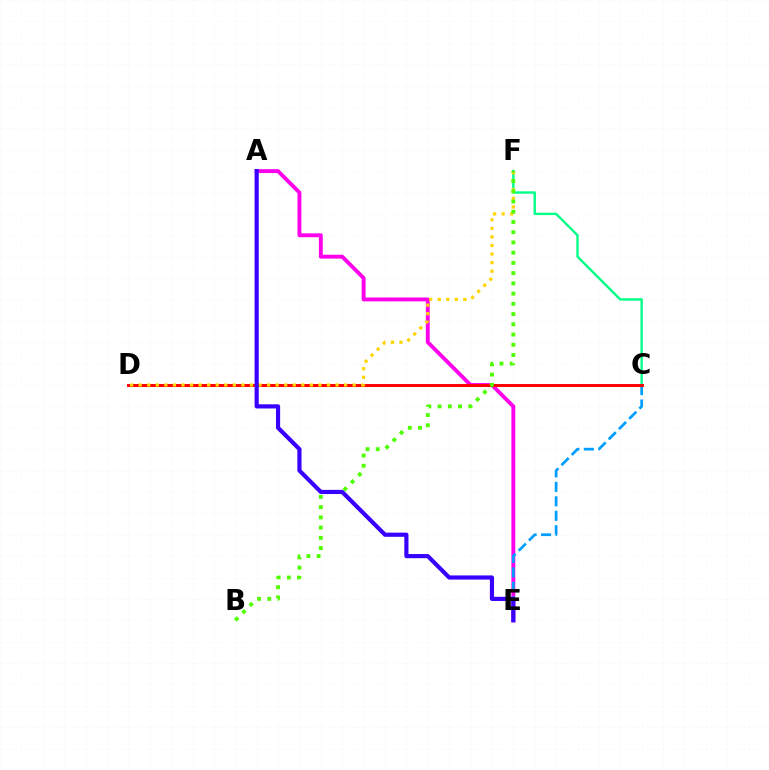{('A', 'E'): [{'color': '#ff00ed', 'line_style': 'solid', 'thickness': 2.8}, {'color': '#3700ff', 'line_style': 'solid', 'thickness': 2.99}], ('C', 'F'): [{'color': '#00ff86', 'line_style': 'solid', 'thickness': 1.71}], ('C', 'E'): [{'color': '#009eff', 'line_style': 'dashed', 'thickness': 1.97}], ('C', 'D'): [{'color': '#ff0000', 'line_style': 'solid', 'thickness': 2.13}], ('D', 'F'): [{'color': '#ffd500', 'line_style': 'dotted', 'thickness': 2.33}], ('B', 'F'): [{'color': '#4fff00', 'line_style': 'dotted', 'thickness': 2.78}]}